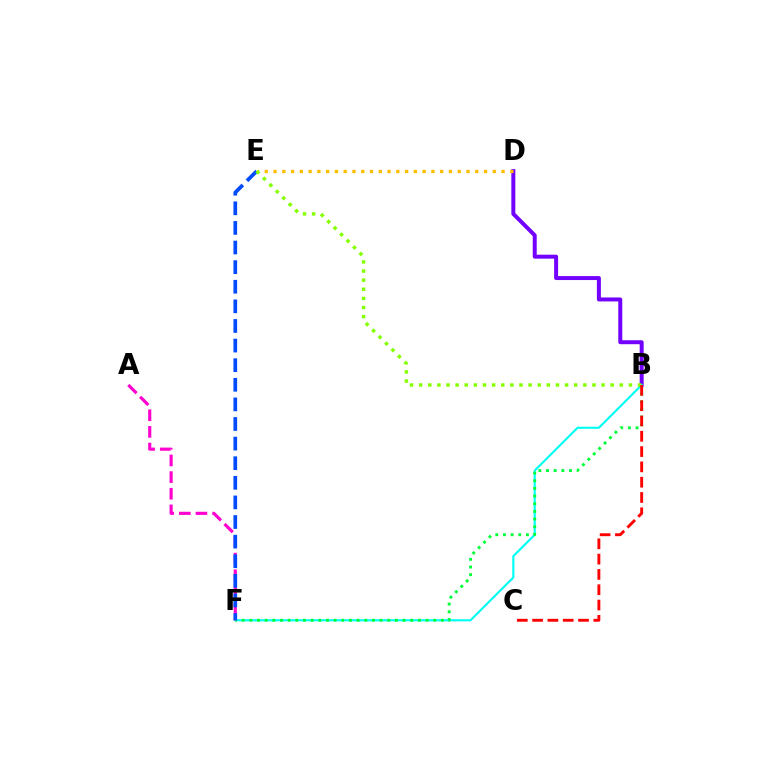{('B', 'D'): [{'color': '#7200ff', 'line_style': 'solid', 'thickness': 2.86}], ('B', 'F'): [{'color': '#00fff6', 'line_style': 'solid', 'thickness': 1.54}, {'color': '#00ff39', 'line_style': 'dotted', 'thickness': 2.08}], ('A', 'F'): [{'color': '#ff00cf', 'line_style': 'dashed', 'thickness': 2.26}], ('E', 'F'): [{'color': '#004bff', 'line_style': 'dashed', 'thickness': 2.66}], ('D', 'E'): [{'color': '#ffbd00', 'line_style': 'dotted', 'thickness': 2.38}], ('B', 'E'): [{'color': '#84ff00', 'line_style': 'dotted', 'thickness': 2.48}], ('B', 'C'): [{'color': '#ff0000', 'line_style': 'dashed', 'thickness': 2.08}]}